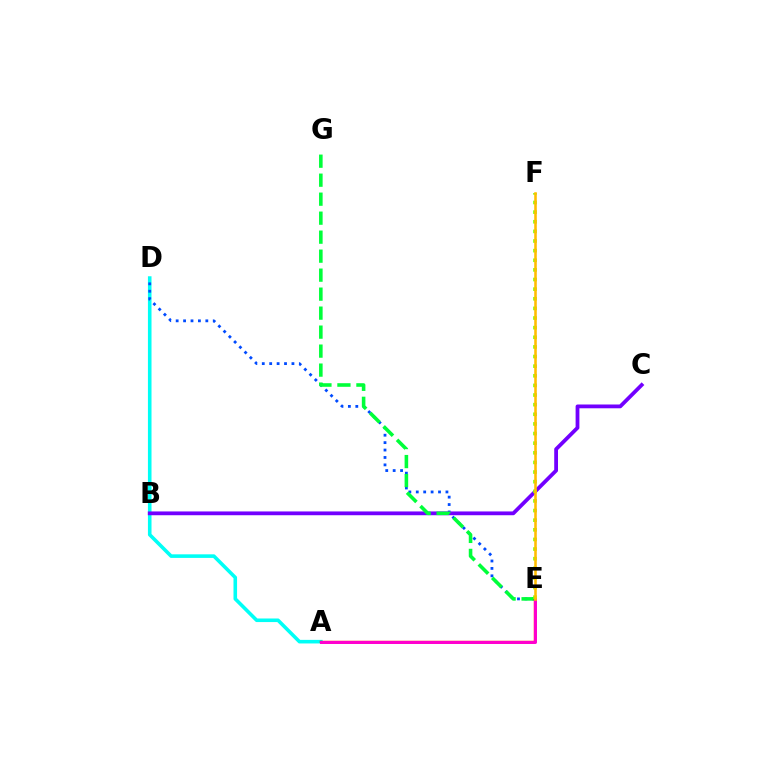{('A', 'D'): [{'color': '#00fff6', 'line_style': 'solid', 'thickness': 2.58}], ('D', 'E'): [{'color': '#004bff', 'line_style': 'dotted', 'thickness': 2.02}], ('B', 'C'): [{'color': '#7200ff', 'line_style': 'solid', 'thickness': 2.73}], ('E', 'G'): [{'color': '#00ff39', 'line_style': 'dashed', 'thickness': 2.58}], ('A', 'E'): [{'color': '#ff0000', 'line_style': 'solid', 'thickness': 1.74}, {'color': '#ff00cf', 'line_style': 'solid', 'thickness': 2.14}], ('E', 'F'): [{'color': '#84ff00', 'line_style': 'dotted', 'thickness': 2.62}, {'color': '#ffbd00', 'line_style': 'solid', 'thickness': 1.85}]}